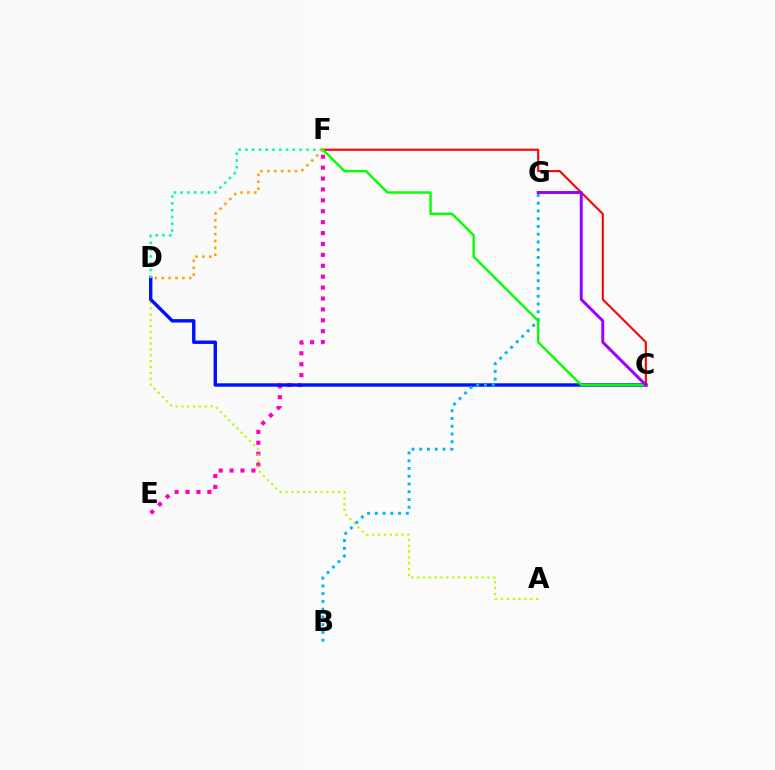{('E', 'F'): [{'color': '#ff00bd', 'line_style': 'dotted', 'thickness': 2.96}], ('C', 'F'): [{'color': '#ff0000', 'line_style': 'solid', 'thickness': 1.5}, {'color': '#08ff00', 'line_style': 'solid', 'thickness': 1.75}], ('A', 'D'): [{'color': '#b3ff00', 'line_style': 'dotted', 'thickness': 1.59}], ('C', 'D'): [{'color': '#0010ff', 'line_style': 'solid', 'thickness': 2.46}], ('D', 'F'): [{'color': '#00ff9d', 'line_style': 'dotted', 'thickness': 1.84}, {'color': '#ffa500', 'line_style': 'dotted', 'thickness': 1.87}], ('B', 'G'): [{'color': '#00b5ff', 'line_style': 'dotted', 'thickness': 2.11}], ('C', 'G'): [{'color': '#9b00ff', 'line_style': 'solid', 'thickness': 2.12}]}